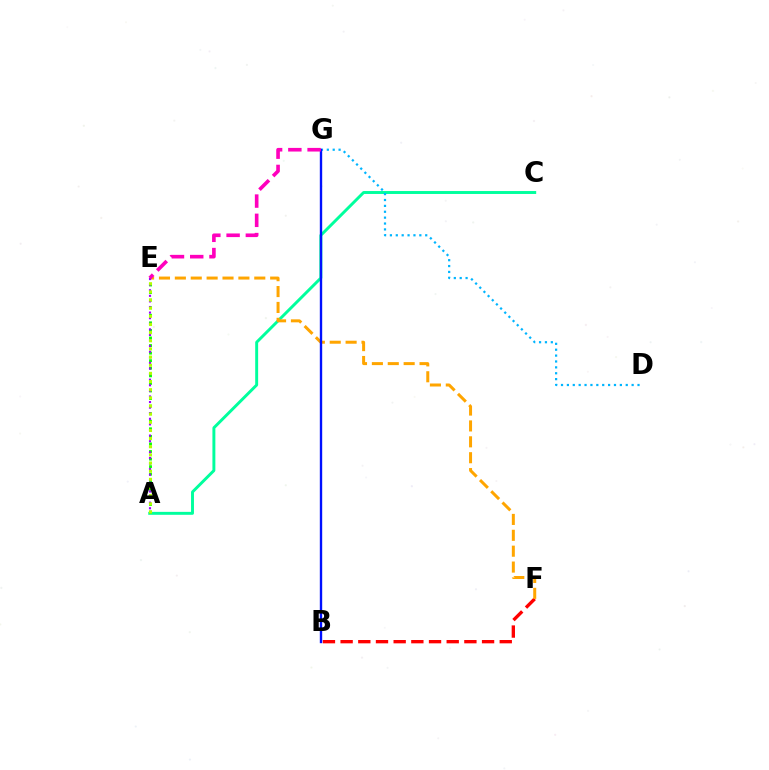{('B', 'F'): [{'color': '#ff0000', 'line_style': 'dashed', 'thickness': 2.4}], ('A', 'C'): [{'color': '#00ff9d', 'line_style': 'solid', 'thickness': 2.11}], ('E', 'F'): [{'color': '#ffa500', 'line_style': 'dashed', 'thickness': 2.16}], ('D', 'G'): [{'color': '#00b5ff', 'line_style': 'dotted', 'thickness': 1.6}], ('B', 'G'): [{'color': '#0010ff', 'line_style': 'solid', 'thickness': 1.71}], ('A', 'E'): [{'color': '#08ff00', 'line_style': 'dotted', 'thickness': 2.06}, {'color': '#9b00ff', 'line_style': 'dotted', 'thickness': 1.52}, {'color': '#b3ff00', 'line_style': 'dotted', 'thickness': 2.21}], ('E', 'G'): [{'color': '#ff00bd', 'line_style': 'dashed', 'thickness': 2.62}]}